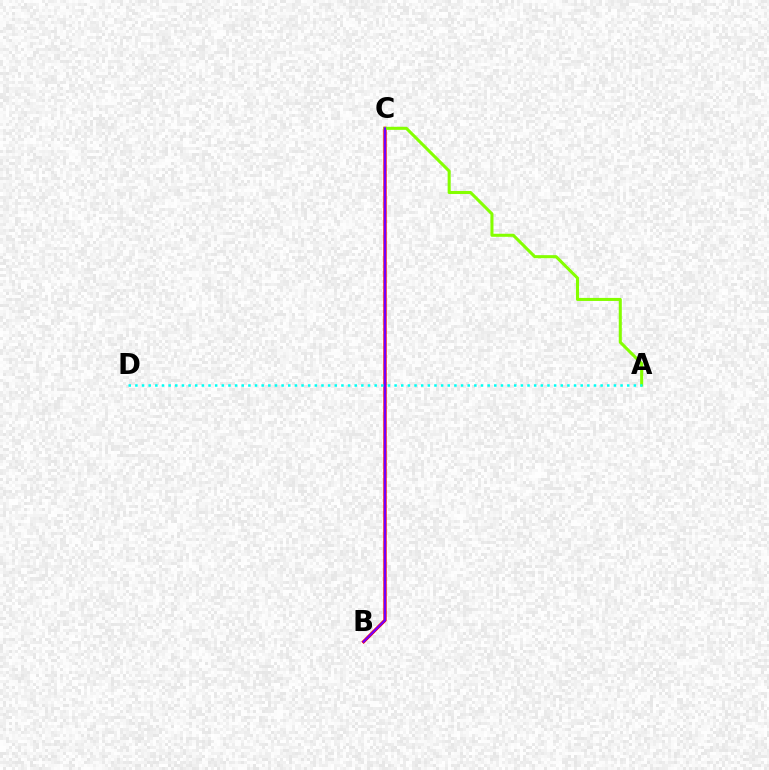{('B', 'C'): [{'color': '#ff0000', 'line_style': 'solid', 'thickness': 2.35}, {'color': '#7200ff', 'line_style': 'solid', 'thickness': 1.59}], ('A', 'C'): [{'color': '#84ff00', 'line_style': 'solid', 'thickness': 2.2}], ('A', 'D'): [{'color': '#00fff6', 'line_style': 'dotted', 'thickness': 1.81}]}